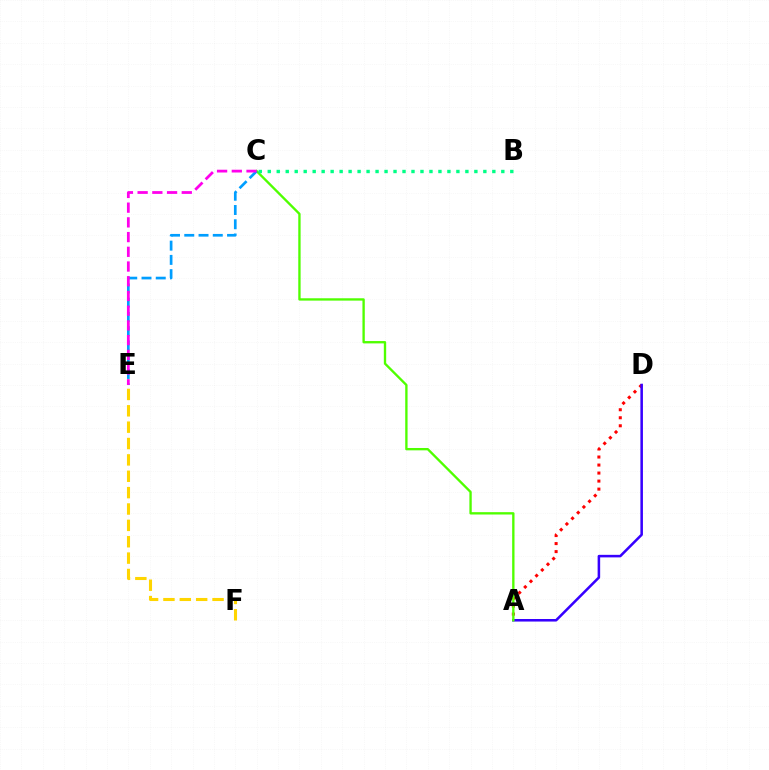{('A', 'D'): [{'color': '#ff0000', 'line_style': 'dotted', 'thickness': 2.18}, {'color': '#3700ff', 'line_style': 'solid', 'thickness': 1.83}], ('E', 'F'): [{'color': '#ffd500', 'line_style': 'dashed', 'thickness': 2.22}], ('A', 'C'): [{'color': '#4fff00', 'line_style': 'solid', 'thickness': 1.69}], ('B', 'C'): [{'color': '#00ff86', 'line_style': 'dotted', 'thickness': 2.44}], ('C', 'E'): [{'color': '#009eff', 'line_style': 'dashed', 'thickness': 1.94}, {'color': '#ff00ed', 'line_style': 'dashed', 'thickness': 2.0}]}